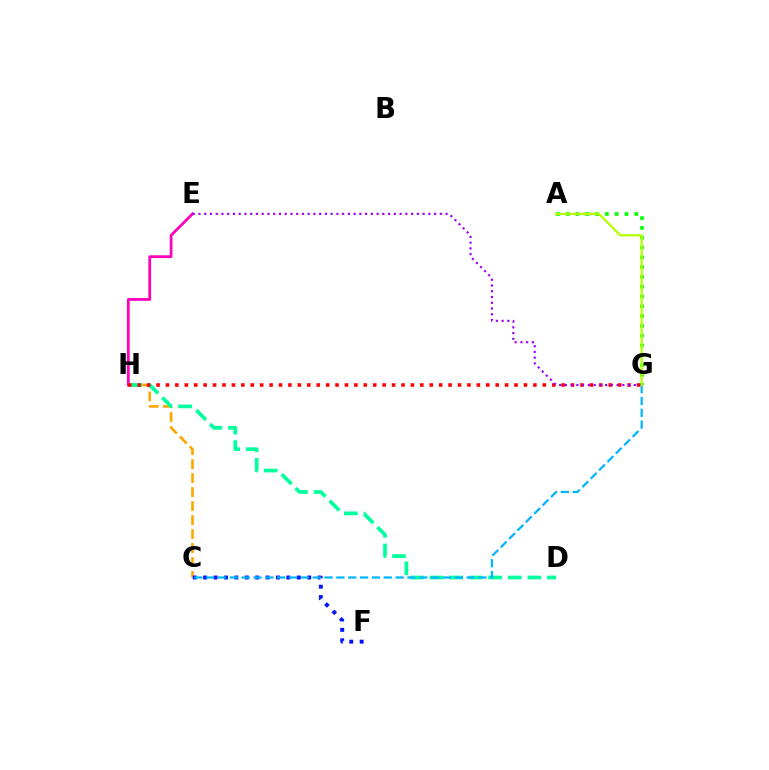{('A', 'G'): [{'color': '#08ff00', 'line_style': 'dotted', 'thickness': 2.66}, {'color': '#b3ff00', 'line_style': 'solid', 'thickness': 1.62}], ('C', 'H'): [{'color': '#ffa500', 'line_style': 'dashed', 'thickness': 1.9}], ('C', 'F'): [{'color': '#0010ff', 'line_style': 'dotted', 'thickness': 2.83}], ('E', 'H'): [{'color': '#ff00bd', 'line_style': 'solid', 'thickness': 1.99}], ('D', 'H'): [{'color': '#00ff9d', 'line_style': 'dashed', 'thickness': 2.66}], ('G', 'H'): [{'color': '#ff0000', 'line_style': 'dotted', 'thickness': 2.56}], ('E', 'G'): [{'color': '#9b00ff', 'line_style': 'dotted', 'thickness': 1.56}], ('C', 'G'): [{'color': '#00b5ff', 'line_style': 'dashed', 'thickness': 1.61}]}